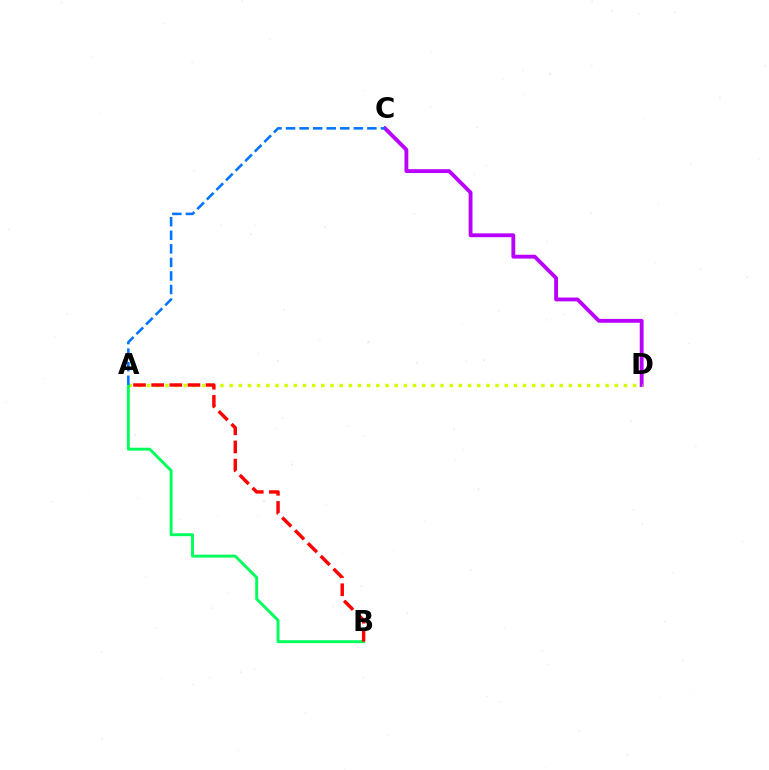{('C', 'D'): [{'color': '#b900ff', 'line_style': 'solid', 'thickness': 2.76}], ('A', 'D'): [{'color': '#d1ff00', 'line_style': 'dotted', 'thickness': 2.49}], ('A', 'B'): [{'color': '#00ff5c', 'line_style': 'solid', 'thickness': 2.1}, {'color': '#ff0000', 'line_style': 'dashed', 'thickness': 2.47}], ('A', 'C'): [{'color': '#0074ff', 'line_style': 'dashed', 'thickness': 1.84}]}